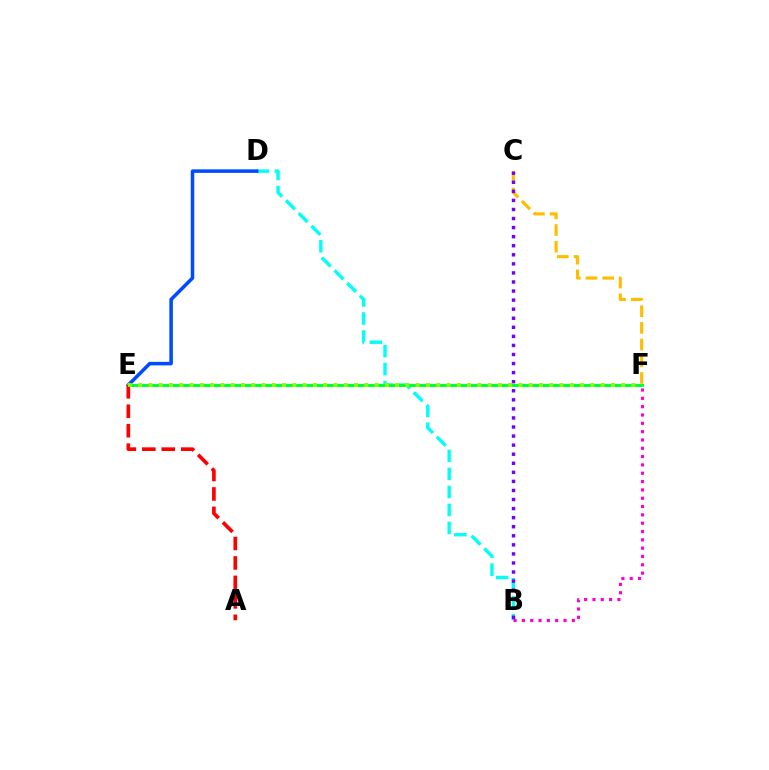{('B', 'D'): [{'color': '#00fff6', 'line_style': 'dashed', 'thickness': 2.44}], ('B', 'F'): [{'color': '#ff00cf', 'line_style': 'dotted', 'thickness': 2.26}], ('C', 'F'): [{'color': '#ffbd00', 'line_style': 'dashed', 'thickness': 2.27}], ('D', 'E'): [{'color': '#004bff', 'line_style': 'solid', 'thickness': 2.55}], ('E', 'F'): [{'color': '#00ff39', 'line_style': 'solid', 'thickness': 2.2}, {'color': '#84ff00', 'line_style': 'dotted', 'thickness': 2.79}], ('B', 'C'): [{'color': '#7200ff', 'line_style': 'dotted', 'thickness': 2.46}], ('A', 'E'): [{'color': '#ff0000', 'line_style': 'dashed', 'thickness': 2.64}]}